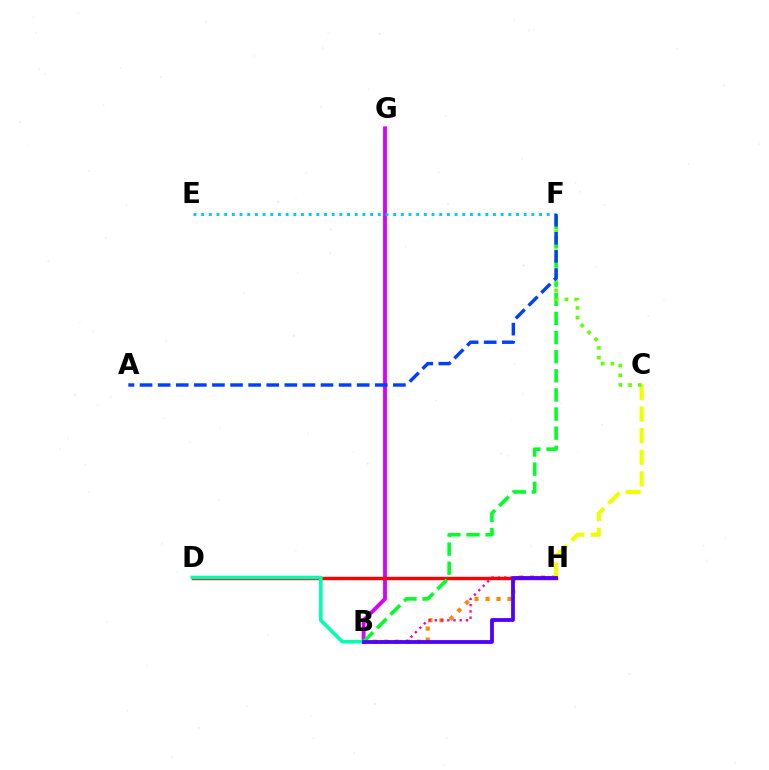{('B', 'H'): [{'color': '#ff8800', 'line_style': 'dotted', 'thickness': 2.99}, {'color': '#ff00a0', 'line_style': 'dotted', 'thickness': 1.69}, {'color': '#4f00ff', 'line_style': 'solid', 'thickness': 2.73}], ('C', 'H'): [{'color': '#eeff00', 'line_style': 'dashed', 'thickness': 2.94}], ('B', 'G'): [{'color': '#d600ff', 'line_style': 'solid', 'thickness': 2.76}], ('D', 'H'): [{'color': '#ff0000', 'line_style': 'solid', 'thickness': 2.45}], ('B', 'F'): [{'color': '#00ff27', 'line_style': 'dashed', 'thickness': 2.6}], ('B', 'D'): [{'color': '#00ffaf', 'line_style': 'solid', 'thickness': 2.6}], ('C', 'F'): [{'color': '#66ff00', 'line_style': 'dotted', 'thickness': 2.65}], ('E', 'F'): [{'color': '#00c7ff', 'line_style': 'dotted', 'thickness': 2.09}], ('A', 'F'): [{'color': '#003fff', 'line_style': 'dashed', 'thickness': 2.46}]}